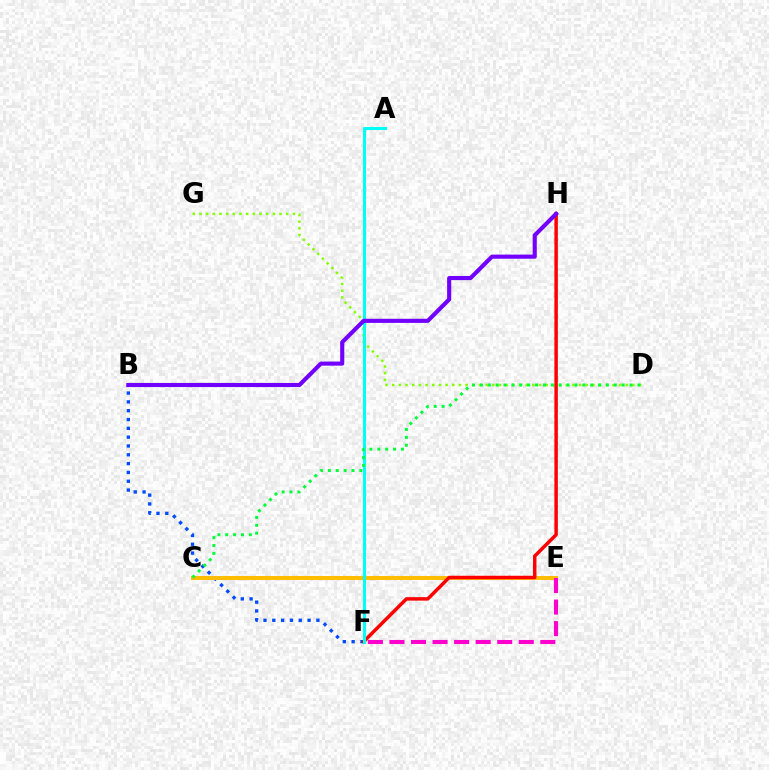{('B', 'F'): [{'color': '#004bff', 'line_style': 'dotted', 'thickness': 2.4}], ('D', 'G'): [{'color': '#84ff00', 'line_style': 'dotted', 'thickness': 1.81}], ('C', 'E'): [{'color': '#ffbd00', 'line_style': 'solid', 'thickness': 2.89}], ('E', 'F'): [{'color': '#ff00cf', 'line_style': 'dashed', 'thickness': 2.93}], ('F', 'H'): [{'color': '#ff0000', 'line_style': 'solid', 'thickness': 2.5}], ('A', 'F'): [{'color': '#00fff6', 'line_style': 'solid', 'thickness': 2.22}], ('C', 'D'): [{'color': '#00ff39', 'line_style': 'dotted', 'thickness': 2.14}], ('B', 'H'): [{'color': '#7200ff', 'line_style': 'solid', 'thickness': 2.96}]}